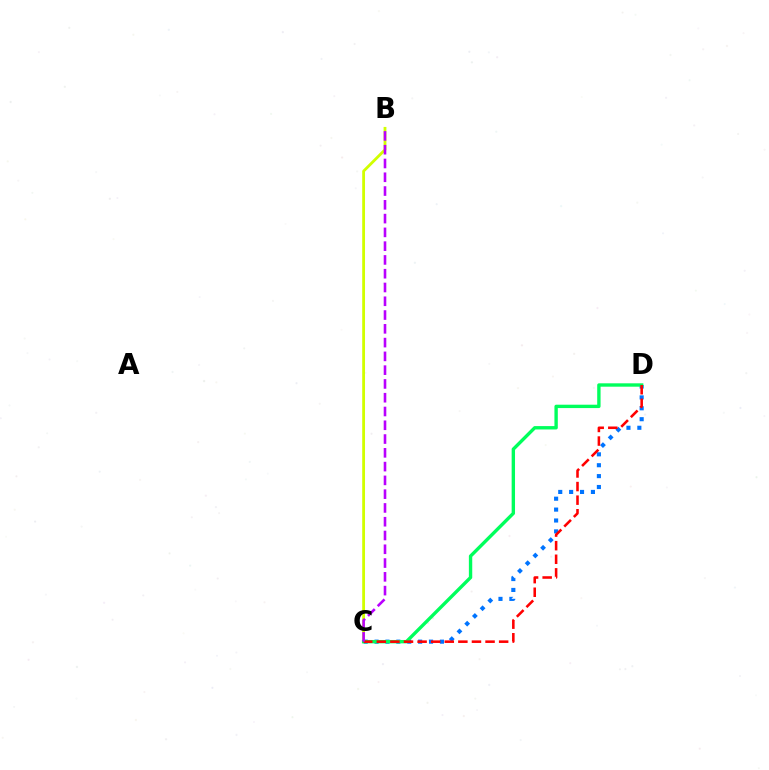{('C', 'D'): [{'color': '#0074ff', 'line_style': 'dotted', 'thickness': 2.96}, {'color': '#00ff5c', 'line_style': 'solid', 'thickness': 2.43}, {'color': '#ff0000', 'line_style': 'dashed', 'thickness': 1.85}], ('B', 'C'): [{'color': '#d1ff00', 'line_style': 'solid', 'thickness': 2.02}, {'color': '#b900ff', 'line_style': 'dashed', 'thickness': 1.87}]}